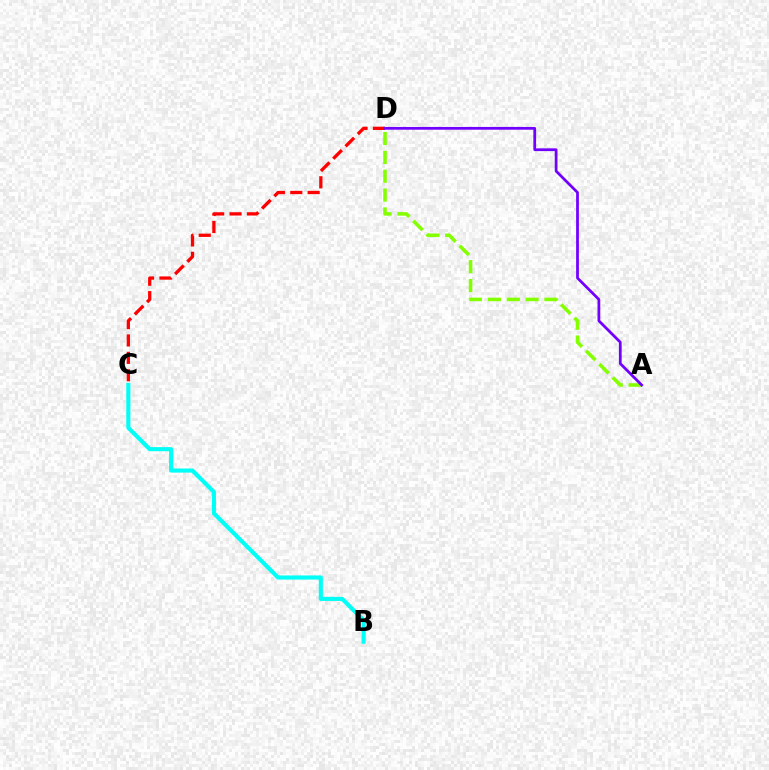{('C', 'D'): [{'color': '#ff0000', 'line_style': 'dashed', 'thickness': 2.36}], ('A', 'D'): [{'color': '#84ff00', 'line_style': 'dashed', 'thickness': 2.56}, {'color': '#7200ff', 'line_style': 'solid', 'thickness': 1.98}], ('B', 'C'): [{'color': '#00fff6', 'line_style': 'solid', 'thickness': 2.96}]}